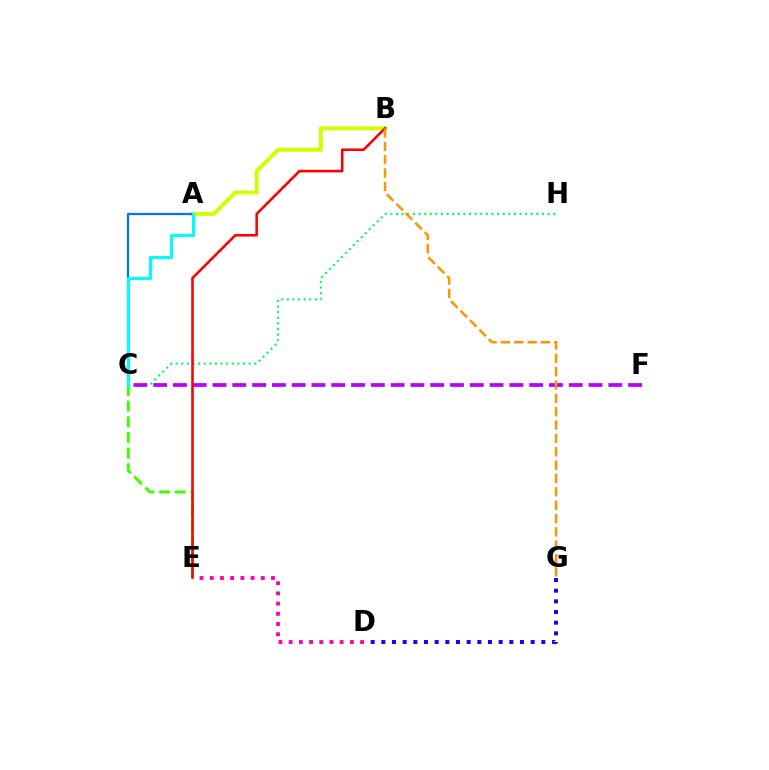{('C', 'E'): [{'color': '#3dff00', 'line_style': 'dashed', 'thickness': 2.13}], ('A', 'B'): [{'color': '#d1ff00', 'line_style': 'solid', 'thickness': 2.87}], ('A', 'C'): [{'color': '#0074ff', 'line_style': 'solid', 'thickness': 1.61}, {'color': '#00fff6', 'line_style': 'solid', 'thickness': 2.23}], ('C', 'H'): [{'color': '#00ff5c', 'line_style': 'dotted', 'thickness': 1.53}], ('D', 'G'): [{'color': '#2500ff', 'line_style': 'dotted', 'thickness': 2.9}], ('C', 'F'): [{'color': '#b900ff', 'line_style': 'dashed', 'thickness': 2.69}], ('B', 'E'): [{'color': '#ff0000', 'line_style': 'solid', 'thickness': 1.85}], ('D', 'E'): [{'color': '#ff00ac', 'line_style': 'dotted', 'thickness': 2.77}], ('B', 'G'): [{'color': '#ff9400', 'line_style': 'dashed', 'thickness': 1.81}]}